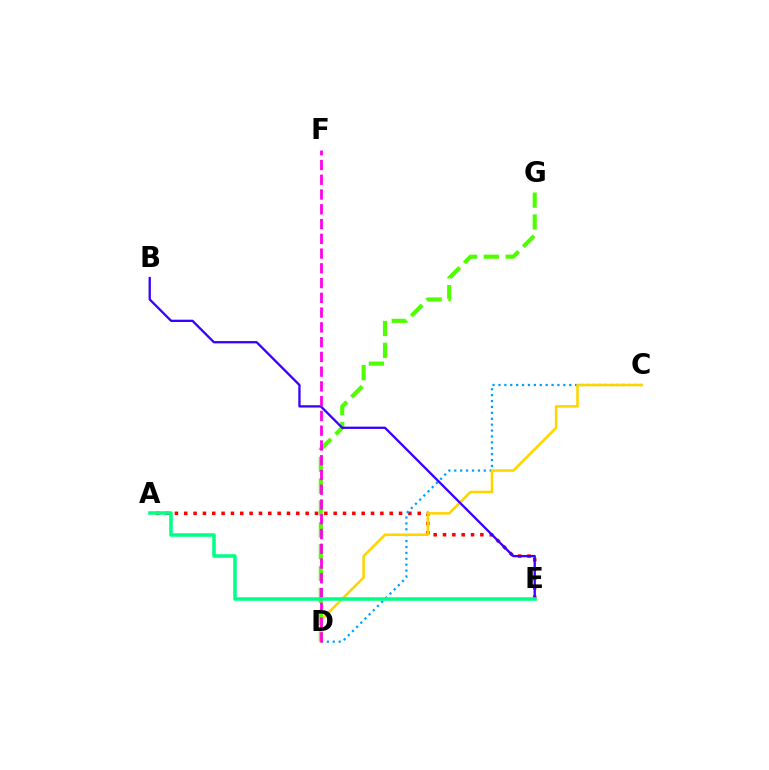{('A', 'E'): [{'color': '#ff0000', 'line_style': 'dotted', 'thickness': 2.54}, {'color': '#00ff86', 'line_style': 'solid', 'thickness': 2.54}], ('D', 'G'): [{'color': '#4fff00', 'line_style': 'dashed', 'thickness': 2.97}], ('C', 'D'): [{'color': '#009eff', 'line_style': 'dotted', 'thickness': 1.6}, {'color': '#ffd500', 'line_style': 'solid', 'thickness': 1.84}], ('B', 'E'): [{'color': '#3700ff', 'line_style': 'solid', 'thickness': 1.66}], ('D', 'F'): [{'color': '#ff00ed', 'line_style': 'dashed', 'thickness': 2.01}]}